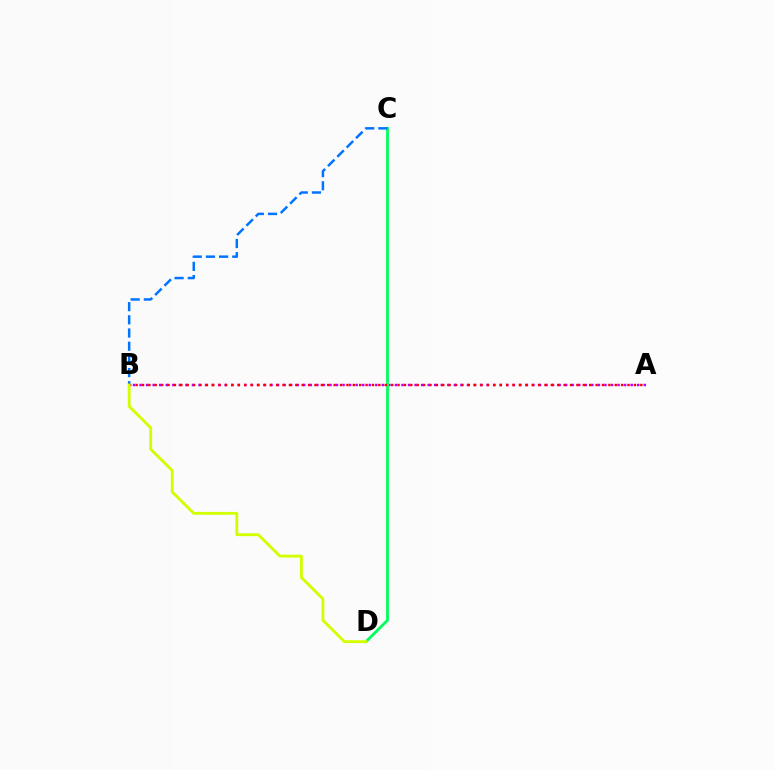{('A', 'B'): [{'color': '#b900ff', 'line_style': 'dotted', 'thickness': 1.78}, {'color': '#ff0000', 'line_style': 'dotted', 'thickness': 1.74}], ('C', 'D'): [{'color': '#00ff5c', 'line_style': 'solid', 'thickness': 2.02}], ('B', 'C'): [{'color': '#0074ff', 'line_style': 'dashed', 'thickness': 1.79}], ('B', 'D'): [{'color': '#d1ff00', 'line_style': 'solid', 'thickness': 2.05}]}